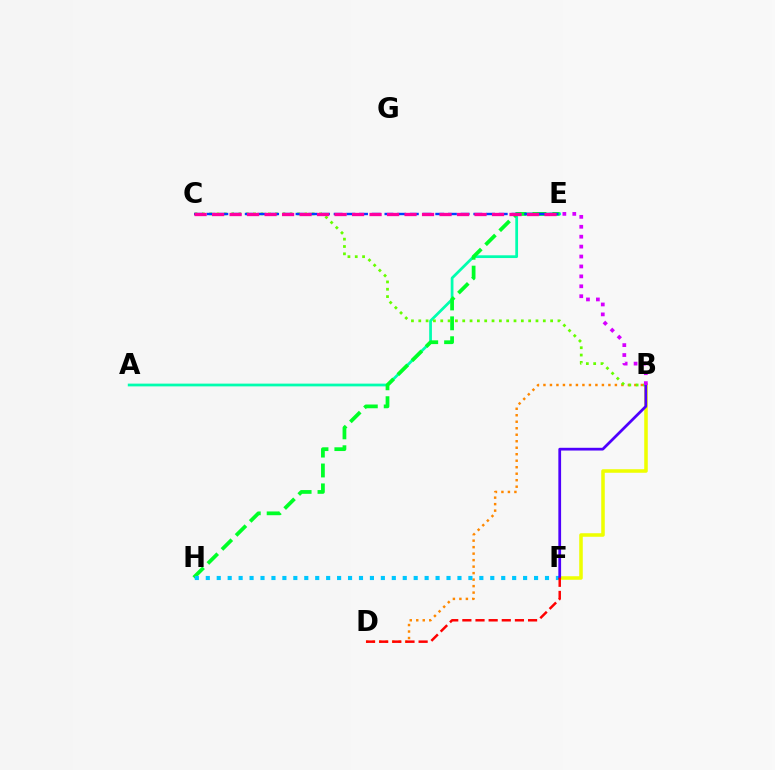{('A', 'E'): [{'color': '#00ffaf', 'line_style': 'solid', 'thickness': 1.98}], ('B', 'D'): [{'color': '#ff8800', 'line_style': 'dotted', 'thickness': 1.76}], ('E', 'H'): [{'color': '#00ff27', 'line_style': 'dashed', 'thickness': 2.7}], ('B', 'F'): [{'color': '#eeff00', 'line_style': 'solid', 'thickness': 2.55}, {'color': '#4f00ff', 'line_style': 'solid', 'thickness': 1.98}], ('B', 'C'): [{'color': '#66ff00', 'line_style': 'dotted', 'thickness': 1.99}], ('F', 'H'): [{'color': '#00c7ff', 'line_style': 'dotted', 'thickness': 2.97}], ('C', 'E'): [{'color': '#003fff', 'line_style': 'dashed', 'thickness': 1.73}, {'color': '#ff00a0', 'line_style': 'dashed', 'thickness': 2.38}], ('D', 'F'): [{'color': '#ff0000', 'line_style': 'dashed', 'thickness': 1.79}], ('B', 'E'): [{'color': '#d600ff', 'line_style': 'dotted', 'thickness': 2.7}]}